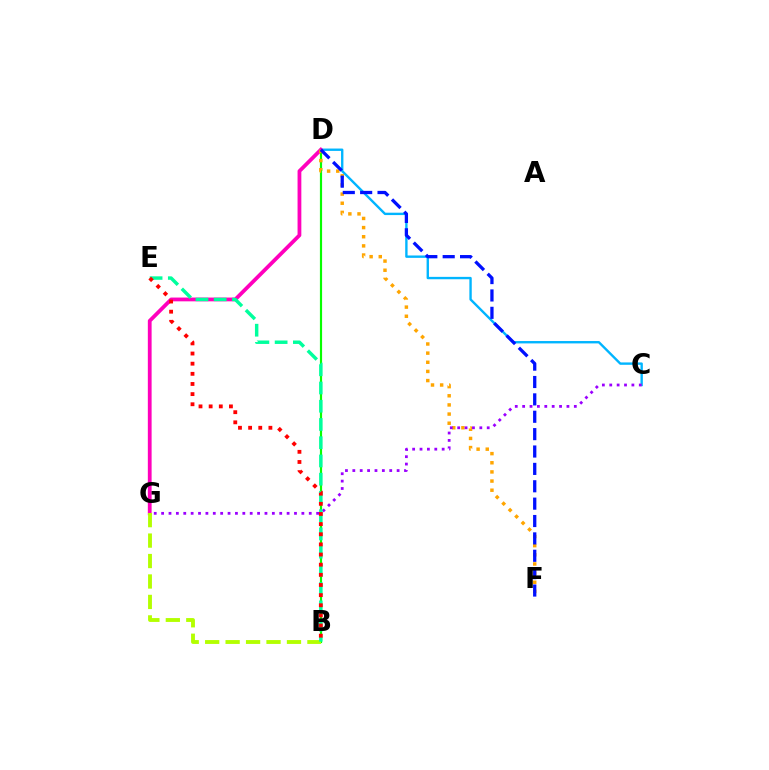{('B', 'D'): [{'color': '#08ff00', 'line_style': 'solid', 'thickness': 1.57}], ('C', 'D'): [{'color': '#00b5ff', 'line_style': 'solid', 'thickness': 1.71}], ('D', 'G'): [{'color': '#ff00bd', 'line_style': 'solid', 'thickness': 2.72}], ('D', 'F'): [{'color': '#ffa500', 'line_style': 'dotted', 'thickness': 2.49}, {'color': '#0010ff', 'line_style': 'dashed', 'thickness': 2.36}], ('C', 'G'): [{'color': '#9b00ff', 'line_style': 'dotted', 'thickness': 2.01}], ('B', 'G'): [{'color': '#b3ff00', 'line_style': 'dashed', 'thickness': 2.78}], ('B', 'E'): [{'color': '#00ff9d', 'line_style': 'dashed', 'thickness': 2.48}, {'color': '#ff0000', 'line_style': 'dotted', 'thickness': 2.76}]}